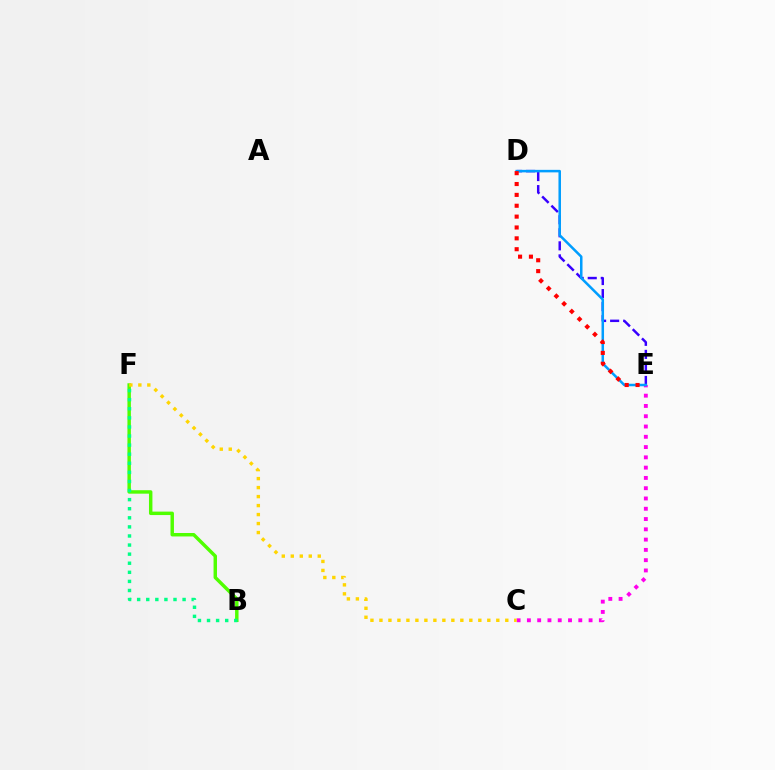{('C', 'E'): [{'color': '#ff00ed', 'line_style': 'dotted', 'thickness': 2.79}], ('D', 'E'): [{'color': '#3700ff', 'line_style': 'dashed', 'thickness': 1.77}, {'color': '#009eff', 'line_style': 'solid', 'thickness': 1.81}, {'color': '#ff0000', 'line_style': 'dotted', 'thickness': 2.95}], ('B', 'F'): [{'color': '#4fff00', 'line_style': 'solid', 'thickness': 2.48}, {'color': '#00ff86', 'line_style': 'dotted', 'thickness': 2.47}], ('C', 'F'): [{'color': '#ffd500', 'line_style': 'dotted', 'thickness': 2.44}]}